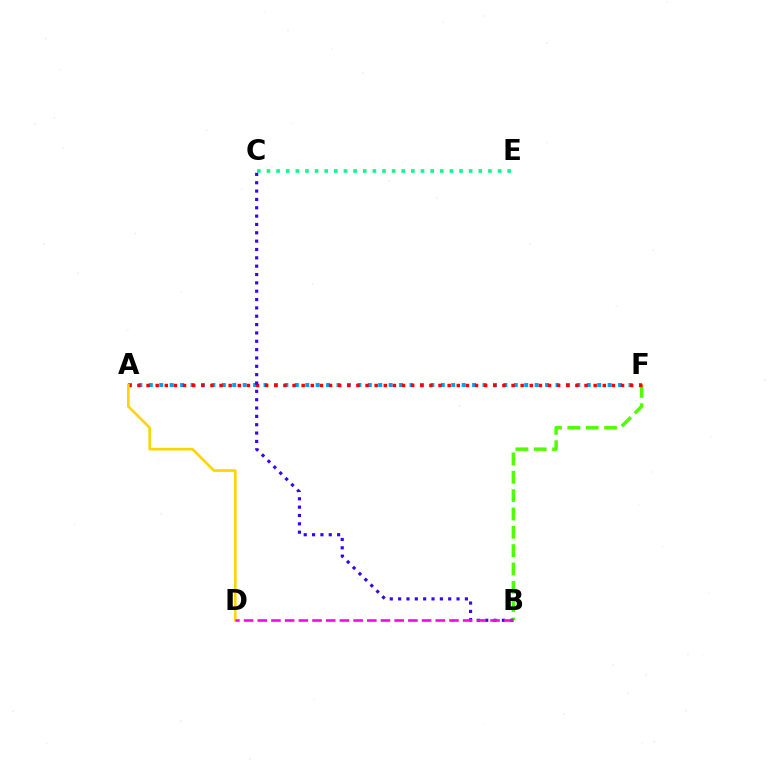{('A', 'F'): [{'color': '#009eff', 'line_style': 'dotted', 'thickness': 2.83}, {'color': '#ff0000', 'line_style': 'dotted', 'thickness': 2.48}], ('B', 'F'): [{'color': '#4fff00', 'line_style': 'dashed', 'thickness': 2.49}], ('C', 'E'): [{'color': '#00ff86', 'line_style': 'dotted', 'thickness': 2.62}], ('A', 'D'): [{'color': '#ffd500', 'line_style': 'solid', 'thickness': 1.9}], ('B', 'C'): [{'color': '#3700ff', 'line_style': 'dotted', 'thickness': 2.27}], ('B', 'D'): [{'color': '#ff00ed', 'line_style': 'dashed', 'thickness': 1.86}]}